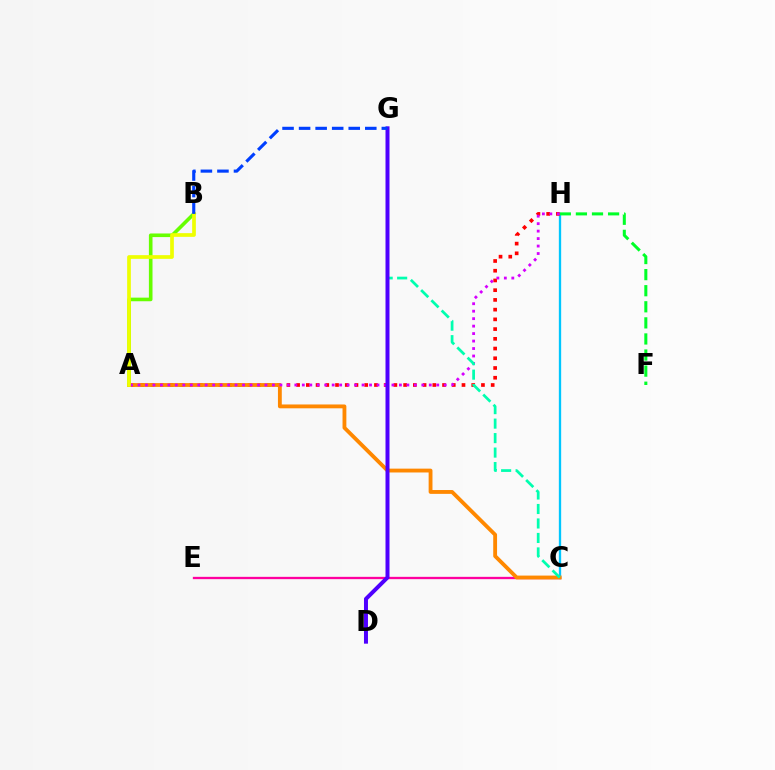{('C', 'H'): [{'color': '#00c7ff', 'line_style': 'solid', 'thickness': 1.67}], ('C', 'E'): [{'color': '#ff00a0', 'line_style': 'solid', 'thickness': 1.67}], ('A', 'B'): [{'color': '#66ff00', 'line_style': 'solid', 'thickness': 2.6}, {'color': '#eeff00', 'line_style': 'solid', 'thickness': 2.66}], ('A', 'H'): [{'color': '#ff0000', 'line_style': 'dotted', 'thickness': 2.64}, {'color': '#d600ff', 'line_style': 'dotted', 'thickness': 2.03}], ('A', 'C'): [{'color': '#ff8800', 'line_style': 'solid', 'thickness': 2.76}], ('F', 'H'): [{'color': '#00ff27', 'line_style': 'dashed', 'thickness': 2.18}], ('C', 'G'): [{'color': '#00ffaf', 'line_style': 'dashed', 'thickness': 1.97}], ('D', 'G'): [{'color': '#4f00ff', 'line_style': 'solid', 'thickness': 2.87}], ('B', 'G'): [{'color': '#003fff', 'line_style': 'dashed', 'thickness': 2.25}]}